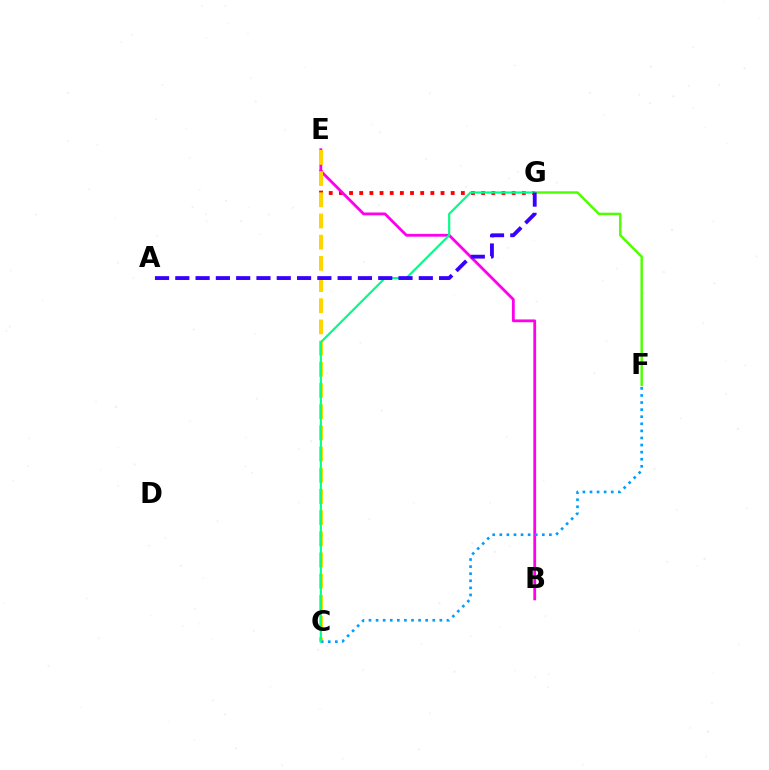{('E', 'G'): [{'color': '#ff0000', 'line_style': 'dotted', 'thickness': 2.76}], ('B', 'E'): [{'color': '#ff00ed', 'line_style': 'solid', 'thickness': 2.02}], ('C', 'E'): [{'color': '#ffd500', 'line_style': 'dashed', 'thickness': 2.88}], ('F', 'G'): [{'color': '#4fff00', 'line_style': 'solid', 'thickness': 1.75}], ('C', 'F'): [{'color': '#009eff', 'line_style': 'dotted', 'thickness': 1.93}], ('C', 'G'): [{'color': '#00ff86', 'line_style': 'solid', 'thickness': 1.56}], ('A', 'G'): [{'color': '#3700ff', 'line_style': 'dashed', 'thickness': 2.76}]}